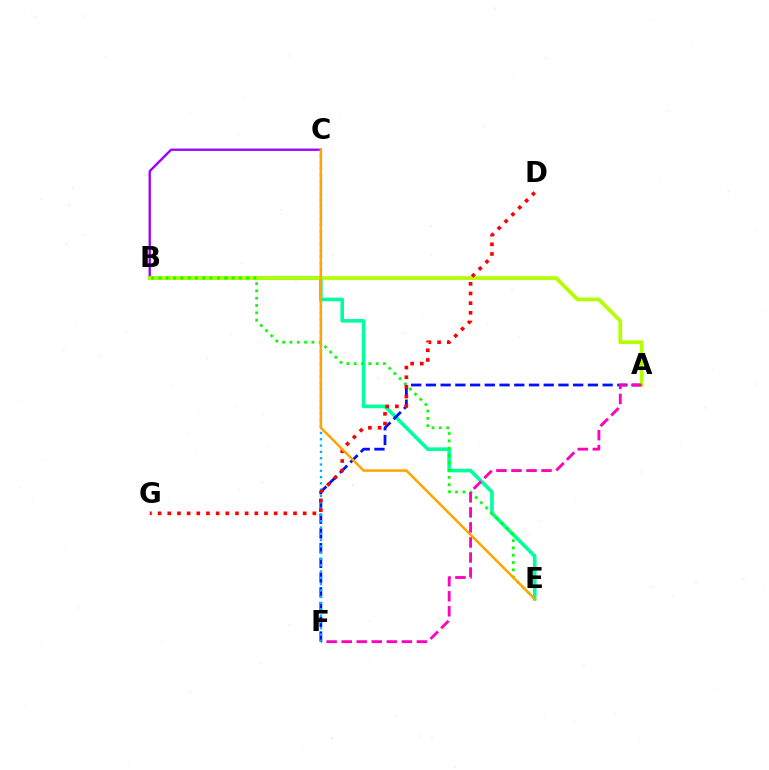{('B', 'E'): [{'color': '#00ff9d', 'line_style': 'solid', 'thickness': 2.6}, {'color': '#08ff00', 'line_style': 'dotted', 'thickness': 1.99}], ('A', 'F'): [{'color': '#0010ff', 'line_style': 'dashed', 'thickness': 2.0}, {'color': '#ff00bd', 'line_style': 'dashed', 'thickness': 2.04}], ('C', 'F'): [{'color': '#00b5ff', 'line_style': 'dotted', 'thickness': 1.71}], ('B', 'C'): [{'color': '#9b00ff', 'line_style': 'solid', 'thickness': 1.69}], ('A', 'B'): [{'color': '#b3ff00', 'line_style': 'solid', 'thickness': 2.7}], ('D', 'G'): [{'color': '#ff0000', 'line_style': 'dotted', 'thickness': 2.63}], ('C', 'E'): [{'color': '#ffa500', 'line_style': 'solid', 'thickness': 1.83}]}